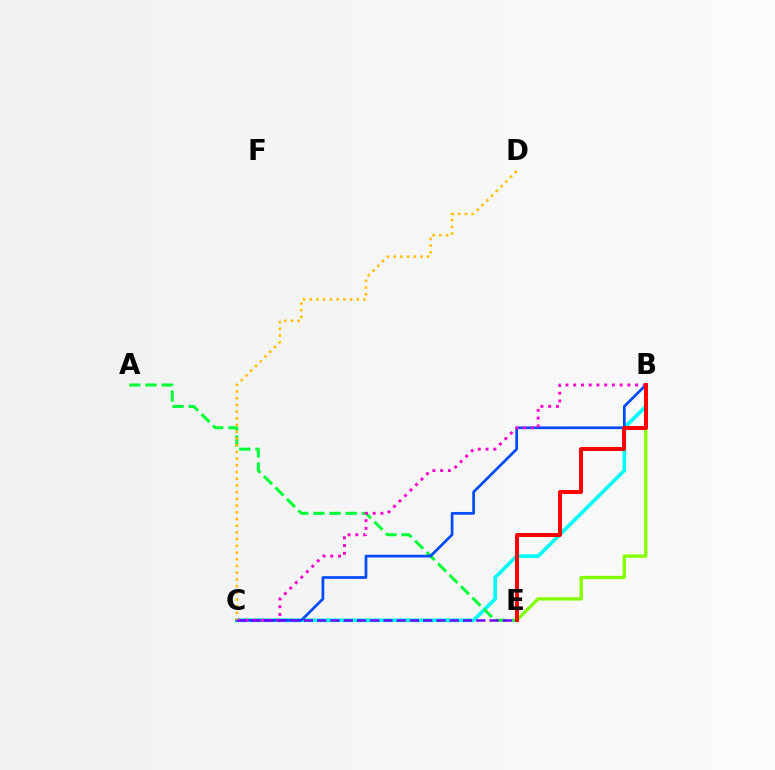{('B', 'C'): [{'color': '#00fff6', 'line_style': 'solid', 'thickness': 2.66}, {'color': '#004bff', 'line_style': 'solid', 'thickness': 1.96}, {'color': '#ff00cf', 'line_style': 'dotted', 'thickness': 2.1}], ('A', 'E'): [{'color': '#00ff39', 'line_style': 'dashed', 'thickness': 2.2}], ('C', 'D'): [{'color': '#ffbd00', 'line_style': 'dotted', 'thickness': 1.82}], ('B', 'E'): [{'color': '#84ff00', 'line_style': 'solid', 'thickness': 2.38}, {'color': '#ff0000', 'line_style': 'solid', 'thickness': 2.85}], ('C', 'E'): [{'color': '#7200ff', 'line_style': 'dashed', 'thickness': 1.8}]}